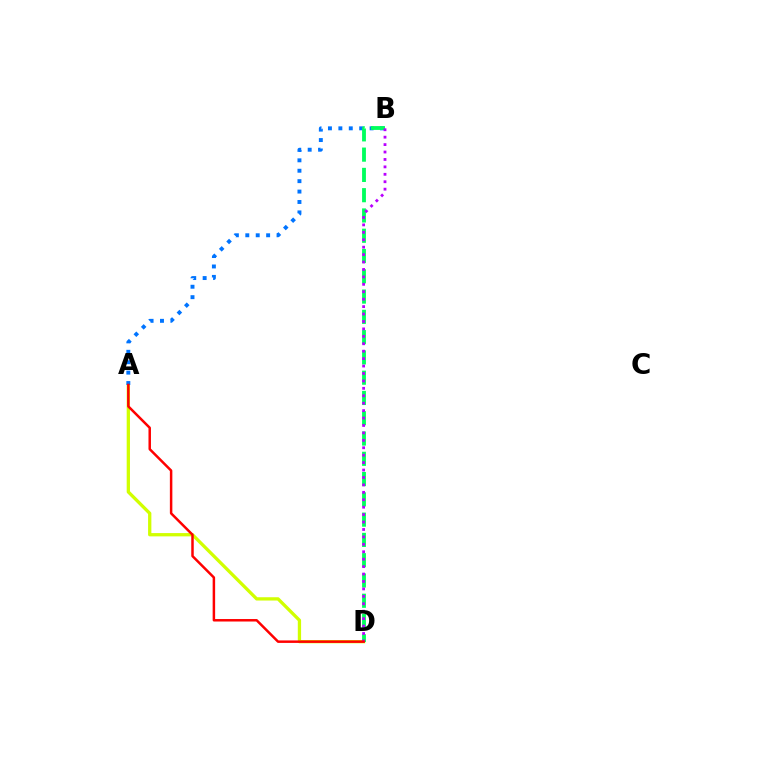{('A', 'D'): [{'color': '#d1ff00', 'line_style': 'solid', 'thickness': 2.37}, {'color': '#ff0000', 'line_style': 'solid', 'thickness': 1.79}], ('A', 'B'): [{'color': '#0074ff', 'line_style': 'dotted', 'thickness': 2.83}], ('B', 'D'): [{'color': '#00ff5c', 'line_style': 'dashed', 'thickness': 2.75}, {'color': '#b900ff', 'line_style': 'dotted', 'thickness': 2.02}]}